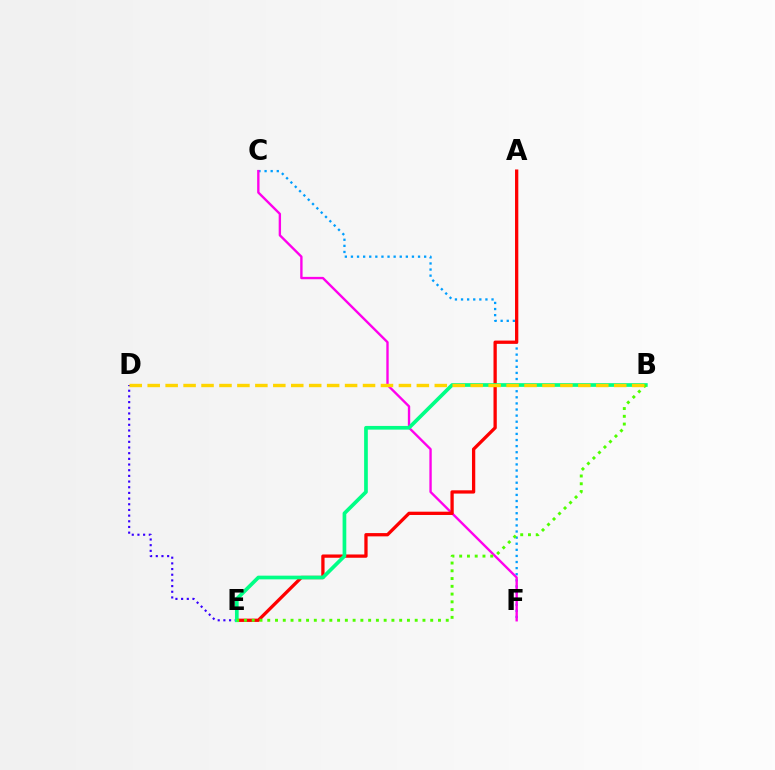{('D', 'E'): [{'color': '#3700ff', 'line_style': 'dotted', 'thickness': 1.54}], ('C', 'F'): [{'color': '#009eff', 'line_style': 'dotted', 'thickness': 1.66}, {'color': '#ff00ed', 'line_style': 'solid', 'thickness': 1.7}], ('A', 'E'): [{'color': '#ff0000', 'line_style': 'solid', 'thickness': 2.36}], ('B', 'E'): [{'color': '#00ff86', 'line_style': 'solid', 'thickness': 2.66}, {'color': '#4fff00', 'line_style': 'dotted', 'thickness': 2.11}], ('B', 'D'): [{'color': '#ffd500', 'line_style': 'dashed', 'thickness': 2.44}]}